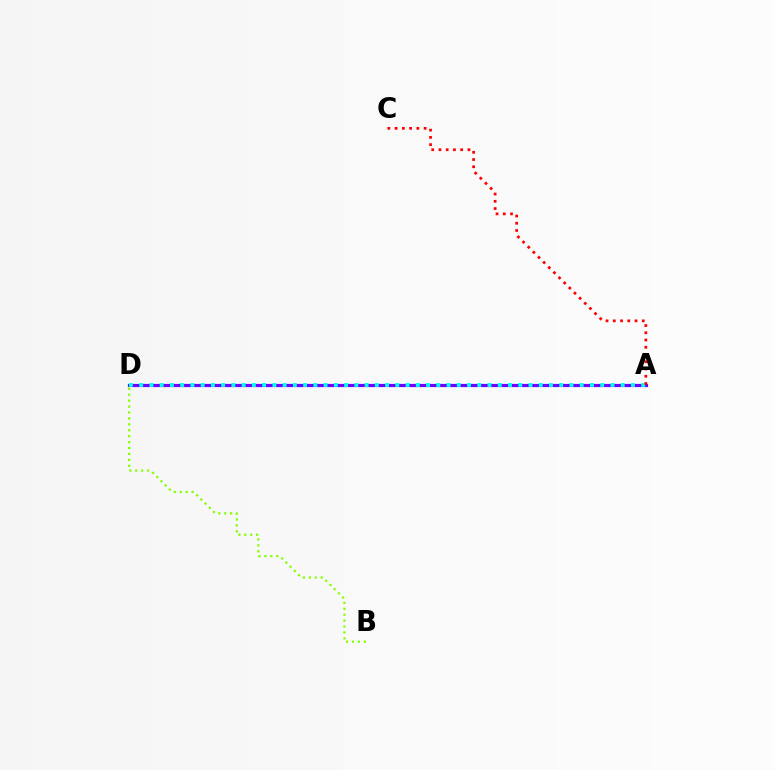{('A', 'D'): [{'color': '#7200ff', 'line_style': 'solid', 'thickness': 2.3}, {'color': '#00fff6', 'line_style': 'dotted', 'thickness': 2.78}], ('A', 'C'): [{'color': '#ff0000', 'line_style': 'dotted', 'thickness': 1.97}], ('B', 'D'): [{'color': '#84ff00', 'line_style': 'dotted', 'thickness': 1.61}]}